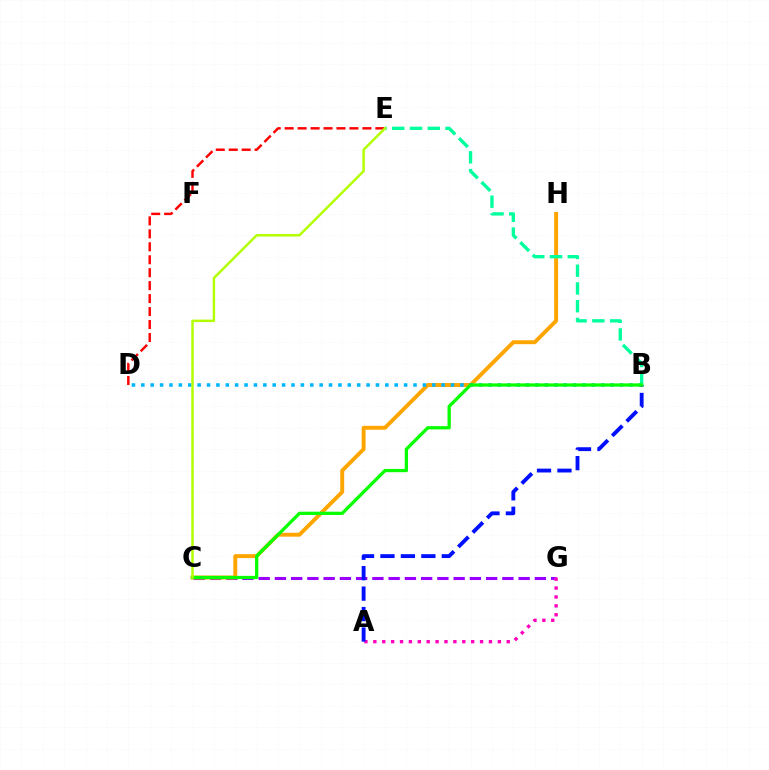{('C', 'G'): [{'color': '#9b00ff', 'line_style': 'dashed', 'thickness': 2.21}], ('C', 'H'): [{'color': '#ffa500', 'line_style': 'solid', 'thickness': 2.82}], ('A', 'G'): [{'color': '#ff00bd', 'line_style': 'dotted', 'thickness': 2.42}], ('D', 'E'): [{'color': '#ff0000', 'line_style': 'dashed', 'thickness': 1.76}], ('B', 'D'): [{'color': '#00b5ff', 'line_style': 'dotted', 'thickness': 2.55}], ('A', 'B'): [{'color': '#0010ff', 'line_style': 'dashed', 'thickness': 2.78}], ('B', 'E'): [{'color': '#00ff9d', 'line_style': 'dashed', 'thickness': 2.41}], ('B', 'C'): [{'color': '#08ff00', 'line_style': 'solid', 'thickness': 2.35}], ('C', 'E'): [{'color': '#b3ff00', 'line_style': 'solid', 'thickness': 1.78}]}